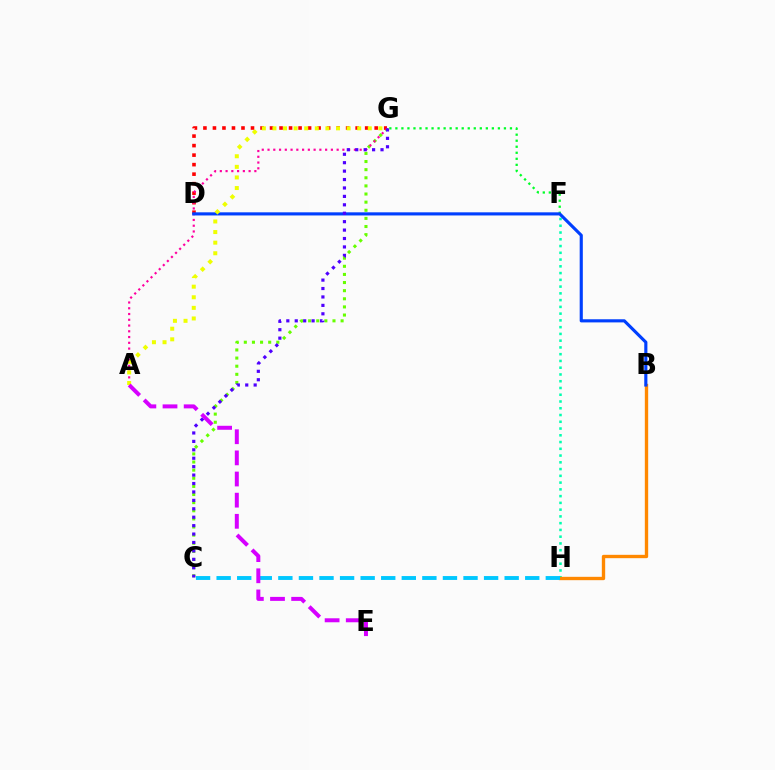{('F', 'H'): [{'color': '#00ffaf', 'line_style': 'dotted', 'thickness': 1.84}], ('F', 'G'): [{'color': '#00ff27', 'line_style': 'dotted', 'thickness': 1.64}], ('C', 'G'): [{'color': '#66ff00', 'line_style': 'dotted', 'thickness': 2.21}, {'color': '#4f00ff', 'line_style': 'dotted', 'thickness': 2.29}], ('B', 'H'): [{'color': '#ff8800', 'line_style': 'solid', 'thickness': 2.41}], ('D', 'G'): [{'color': '#ff0000', 'line_style': 'dotted', 'thickness': 2.58}], ('A', 'G'): [{'color': '#ff00a0', 'line_style': 'dotted', 'thickness': 1.56}, {'color': '#eeff00', 'line_style': 'dotted', 'thickness': 2.88}], ('B', 'D'): [{'color': '#003fff', 'line_style': 'solid', 'thickness': 2.25}], ('C', 'H'): [{'color': '#00c7ff', 'line_style': 'dashed', 'thickness': 2.79}], ('A', 'E'): [{'color': '#d600ff', 'line_style': 'dashed', 'thickness': 2.87}]}